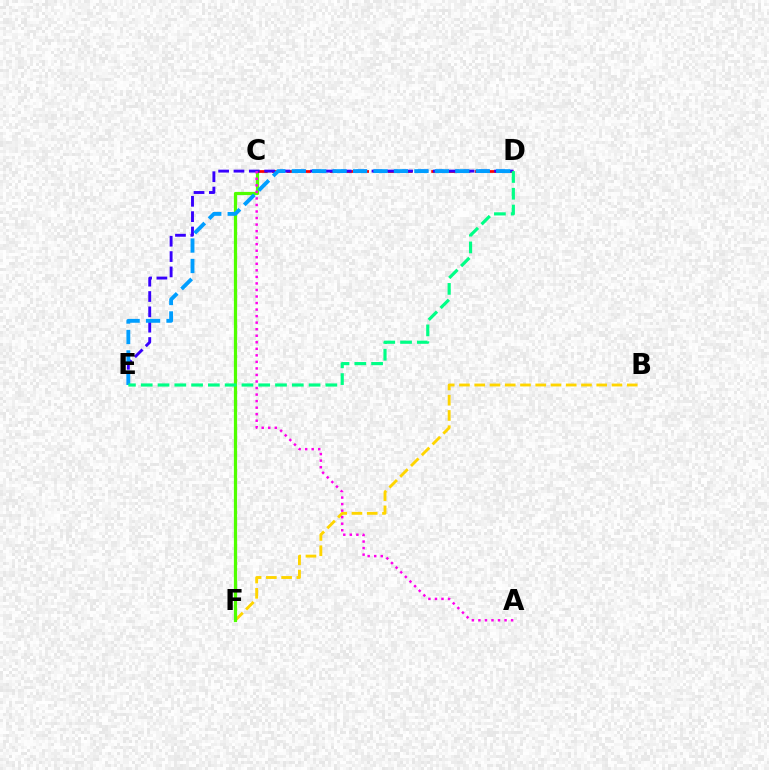{('B', 'F'): [{'color': '#ffd500', 'line_style': 'dashed', 'thickness': 2.07}], ('C', 'F'): [{'color': '#4fff00', 'line_style': 'solid', 'thickness': 2.31}], ('C', 'D'): [{'color': '#ff0000', 'line_style': 'dashed', 'thickness': 1.97}], ('D', 'E'): [{'color': '#3700ff', 'line_style': 'dashed', 'thickness': 2.08}, {'color': '#009eff', 'line_style': 'dashed', 'thickness': 2.78}, {'color': '#00ff86', 'line_style': 'dashed', 'thickness': 2.28}], ('A', 'C'): [{'color': '#ff00ed', 'line_style': 'dotted', 'thickness': 1.78}]}